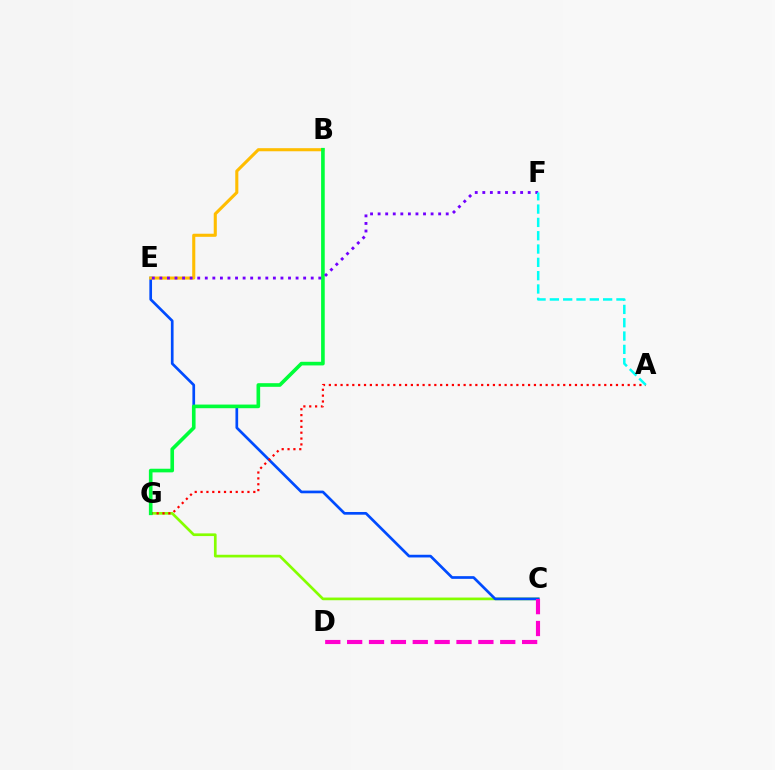{('C', 'G'): [{'color': '#84ff00', 'line_style': 'solid', 'thickness': 1.94}], ('C', 'E'): [{'color': '#004bff', 'line_style': 'solid', 'thickness': 1.94}], ('C', 'D'): [{'color': '#ff00cf', 'line_style': 'dashed', 'thickness': 2.97}], ('B', 'E'): [{'color': '#ffbd00', 'line_style': 'solid', 'thickness': 2.22}], ('A', 'G'): [{'color': '#ff0000', 'line_style': 'dotted', 'thickness': 1.59}], ('B', 'G'): [{'color': '#00ff39', 'line_style': 'solid', 'thickness': 2.62}], ('E', 'F'): [{'color': '#7200ff', 'line_style': 'dotted', 'thickness': 2.06}], ('A', 'F'): [{'color': '#00fff6', 'line_style': 'dashed', 'thickness': 1.81}]}